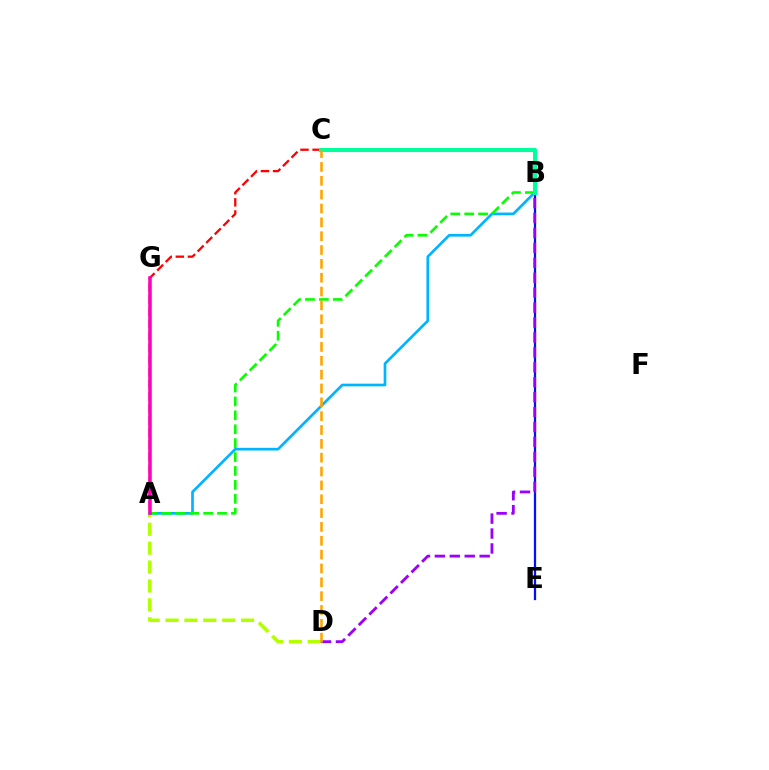{('A', 'D'): [{'color': '#b3ff00', 'line_style': 'dashed', 'thickness': 2.57}], ('A', 'B'): [{'color': '#00b5ff', 'line_style': 'solid', 'thickness': 1.94}, {'color': '#08ff00', 'line_style': 'dashed', 'thickness': 1.89}], ('A', 'C'): [{'color': '#ff0000', 'line_style': 'dashed', 'thickness': 1.64}], ('B', 'E'): [{'color': '#0010ff', 'line_style': 'solid', 'thickness': 1.62}], ('B', 'D'): [{'color': '#9b00ff', 'line_style': 'dashed', 'thickness': 2.03}], ('A', 'G'): [{'color': '#ff00bd', 'line_style': 'solid', 'thickness': 2.55}], ('B', 'C'): [{'color': '#00ff9d', 'line_style': 'solid', 'thickness': 2.94}], ('C', 'D'): [{'color': '#ffa500', 'line_style': 'dashed', 'thickness': 1.88}]}